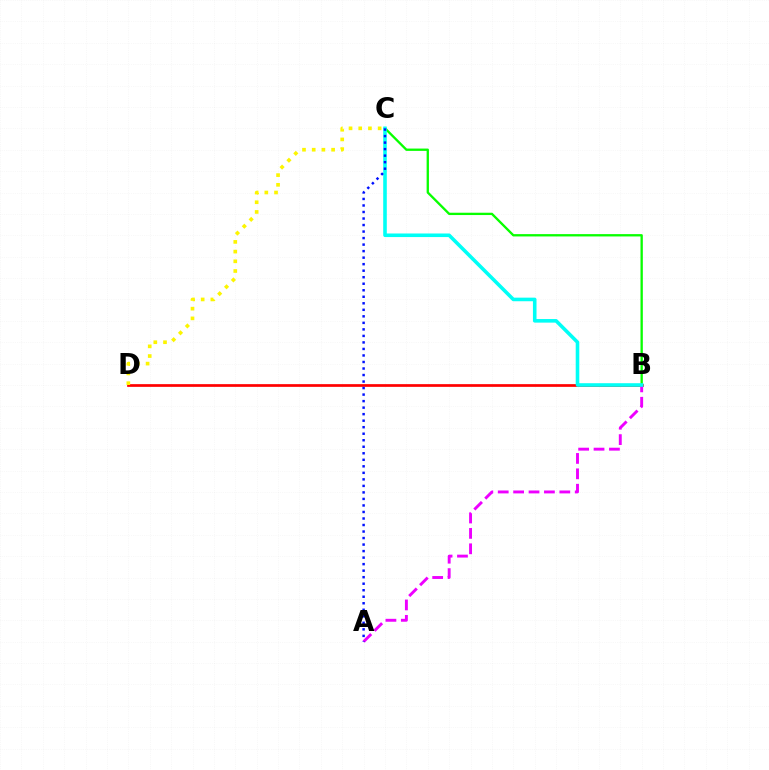{('B', 'D'): [{'color': '#ff0000', 'line_style': 'solid', 'thickness': 1.95}], ('B', 'C'): [{'color': '#08ff00', 'line_style': 'solid', 'thickness': 1.67}, {'color': '#00fff6', 'line_style': 'solid', 'thickness': 2.58}], ('C', 'D'): [{'color': '#fcf500', 'line_style': 'dotted', 'thickness': 2.64}], ('A', 'B'): [{'color': '#ee00ff', 'line_style': 'dashed', 'thickness': 2.09}], ('A', 'C'): [{'color': '#0010ff', 'line_style': 'dotted', 'thickness': 1.77}]}